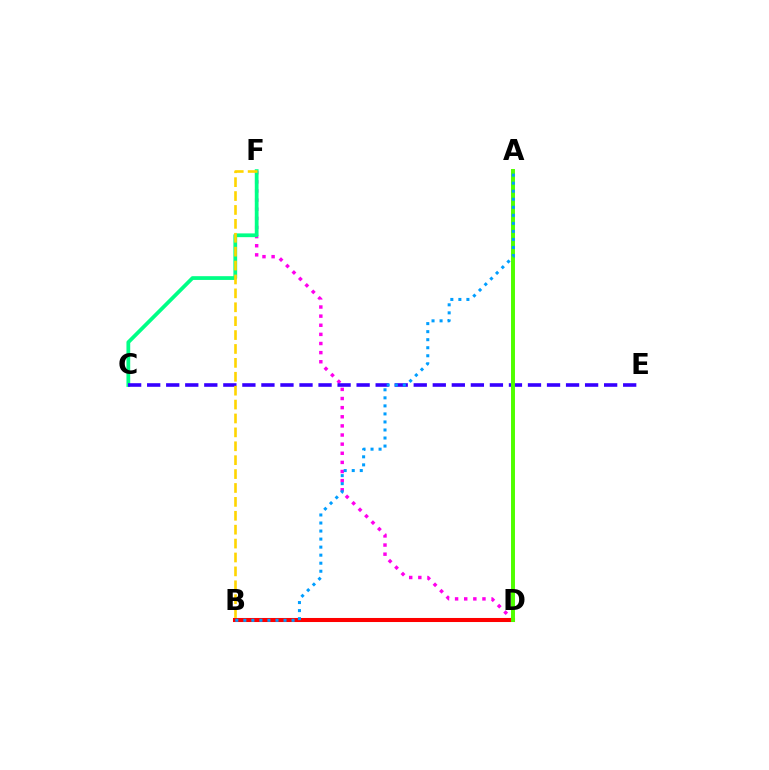{('D', 'F'): [{'color': '#ff00ed', 'line_style': 'dotted', 'thickness': 2.48}], ('C', 'F'): [{'color': '#00ff86', 'line_style': 'solid', 'thickness': 2.71}], ('C', 'E'): [{'color': '#3700ff', 'line_style': 'dashed', 'thickness': 2.59}], ('B', 'D'): [{'color': '#ff0000', 'line_style': 'solid', 'thickness': 2.92}], ('A', 'D'): [{'color': '#4fff00', 'line_style': 'solid', 'thickness': 2.84}], ('B', 'F'): [{'color': '#ffd500', 'line_style': 'dashed', 'thickness': 1.89}], ('A', 'B'): [{'color': '#009eff', 'line_style': 'dotted', 'thickness': 2.18}]}